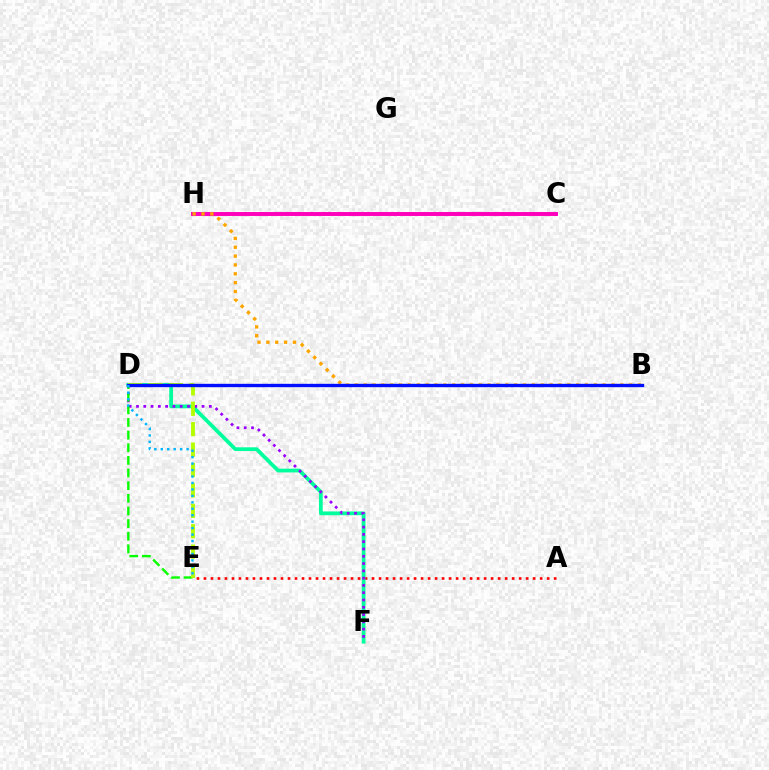{('A', 'E'): [{'color': '#ff0000', 'line_style': 'dotted', 'thickness': 1.9}], ('D', 'F'): [{'color': '#00ff9d', 'line_style': 'solid', 'thickness': 2.7}, {'color': '#9b00ff', 'line_style': 'dotted', 'thickness': 1.98}], ('C', 'H'): [{'color': '#ff00bd', 'line_style': 'solid', 'thickness': 2.83}], ('B', 'H'): [{'color': '#ffa500', 'line_style': 'dotted', 'thickness': 2.4}], ('D', 'E'): [{'color': '#08ff00', 'line_style': 'dashed', 'thickness': 1.72}, {'color': '#b3ff00', 'line_style': 'dashed', 'thickness': 2.77}, {'color': '#00b5ff', 'line_style': 'dotted', 'thickness': 1.75}], ('B', 'D'): [{'color': '#0010ff', 'line_style': 'solid', 'thickness': 2.42}]}